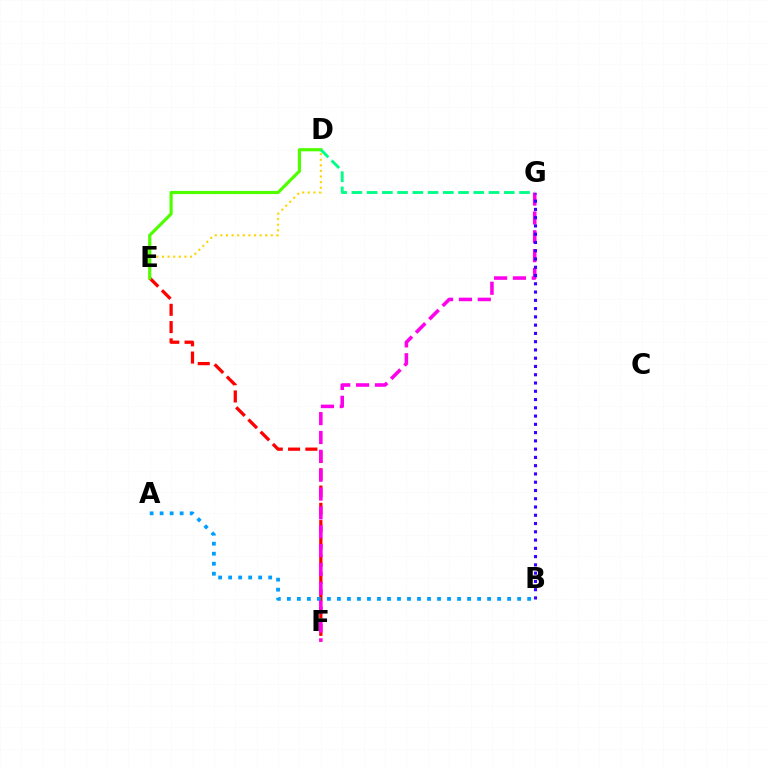{('E', 'F'): [{'color': '#ff0000', 'line_style': 'dashed', 'thickness': 2.35}], ('A', 'B'): [{'color': '#009eff', 'line_style': 'dotted', 'thickness': 2.72}], ('F', 'G'): [{'color': '#ff00ed', 'line_style': 'dashed', 'thickness': 2.56}], ('D', 'E'): [{'color': '#ffd500', 'line_style': 'dotted', 'thickness': 1.52}, {'color': '#4fff00', 'line_style': 'solid', 'thickness': 2.28}], ('B', 'G'): [{'color': '#3700ff', 'line_style': 'dotted', 'thickness': 2.25}], ('D', 'G'): [{'color': '#00ff86', 'line_style': 'dashed', 'thickness': 2.07}]}